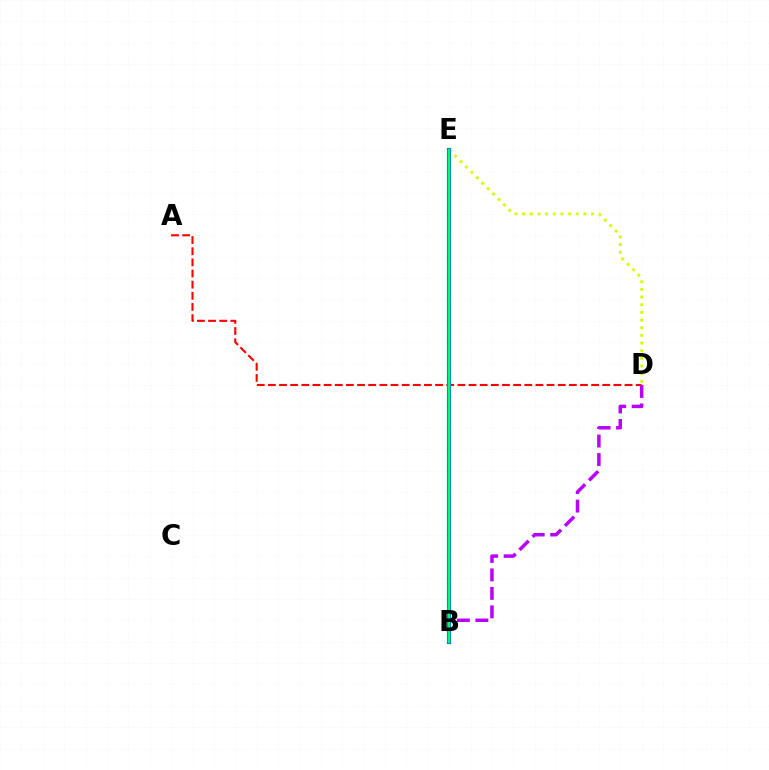{('A', 'D'): [{'color': '#ff0000', 'line_style': 'dashed', 'thickness': 1.51}], ('B', 'D'): [{'color': '#b900ff', 'line_style': 'dashed', 'thickness': 2.51}], ('D', 'E'): [{'color': '#d1ff00', 'line_style': 'dotted', 'thickness': 2.08}], ('B', 'E'): [{'color': '#0074ff', 'line_style': 'solid', 'thickness': 3.0}, {'color': '#00ff5c', 'line_style': 'solid', 'thickness': 1.65}]}